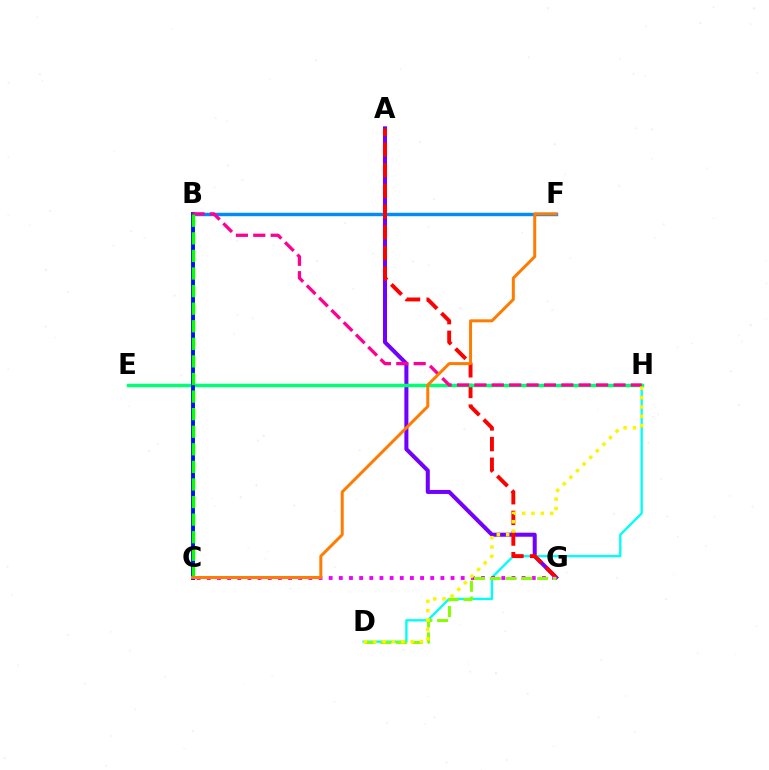{('A', 'G'): [{'color': '#7200ff', 'line_style': 'solid', 'thickness': 2.9}, {'color': '#ff0000', 'line_style': 'dashed', 'thickness': 2.81}], ('D', 'H'): [{'color': '#00fff6', 'line_style': 'solid', 'thickness': 1.69}, {'color': '#fcf500', 'line_style': 'dotted', 'thickness': 2.54}], ('B', 'F'): [{'color': '#008cff', 'line_style': 'solid', 'thickness': 2.47}], ('E', 'H'): [{'color': '#00ff74', 'line_style': 'solid', 'thickness': 2.5}], ('C', 'G'): [{'color': '#ee00ff', 'line_style': 'dotted', 'thickness': 2.76}], ('B', 'C'): [{'color': '#0010ff', 'line_style': 'solid', 'thickness': 2.81}, {'color': '#08ff00', 'line_style': 'dashed', 'thickness': 2.39}], ('D', 'G'): [{'color': '#84ff00', 'line_style': 'dashed', 'thickness': 2.14}], ('B', 'H'): [{'color': '#ff0094', 'line_style': 'dashed', 'thickness': 2.36}], ('C', 'F'): [{'color': '#ff7c00', 'line_style': 'solid', 'thickness': 2.15}]}